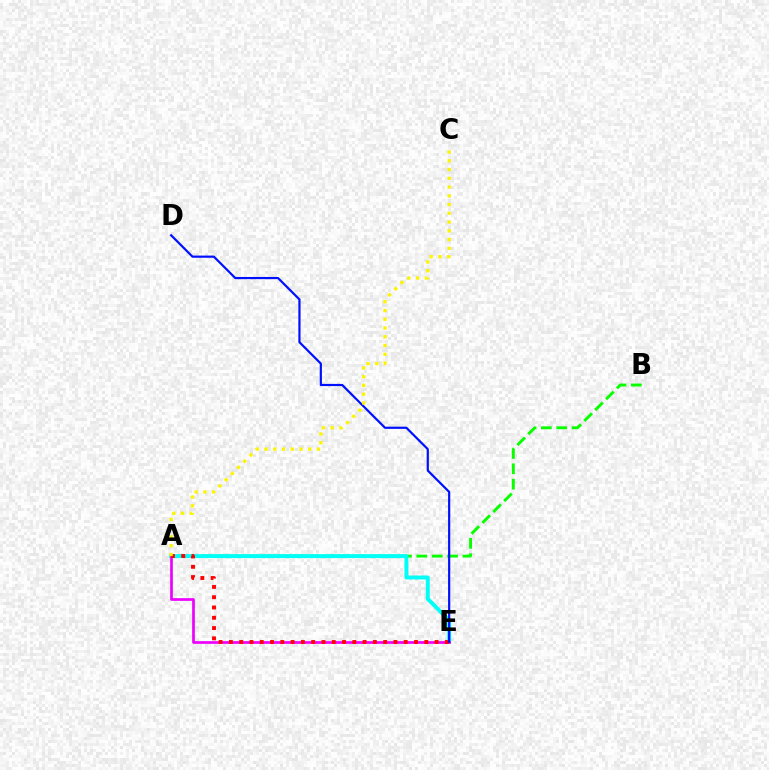{('A', 'B'): [{'color': '#08ff00', 'line_style': 'dashed', 'thickness': 2.09}], ('A', 'E'): [{'color': '#00fff6', 'line_style': 'solid', 'thickness': 2.83}, {'color': '#ee00ff', 'line_style': 'solid', 'thickness': 1.94}, {'color': '#ff0000', 'line_style': 'dotted', 'thickness': 2.79}], ('D', 'E'): [{'color': '#0010ff', 'line_style': 'solid', 'thickness': 1.57}], ('A', 'C'): [{'color': '#fcf500', 'line_style': 'dotted', 'thickness': 2.38}]}